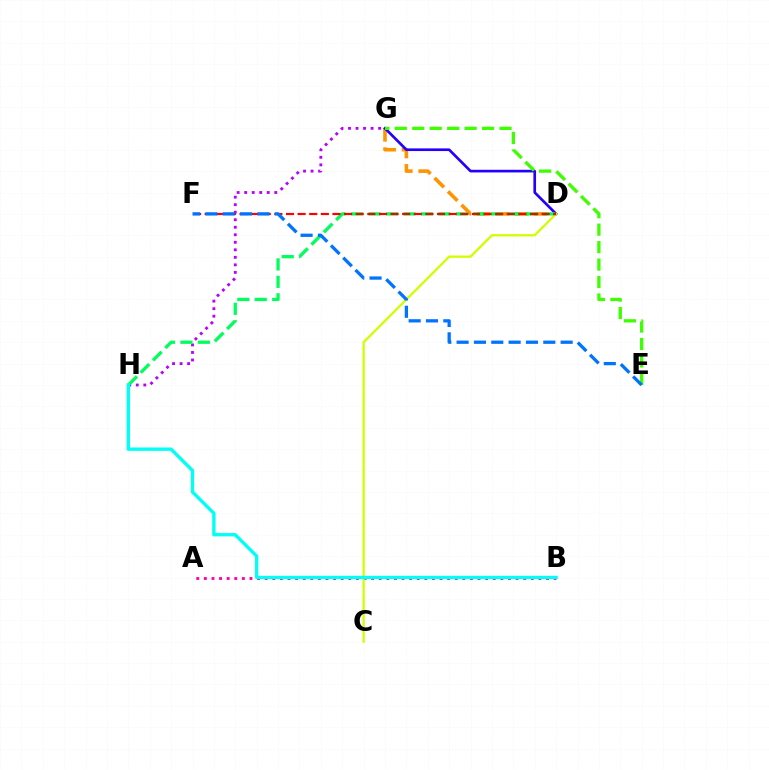{('D', 'G'): [{'color': '#ff9400', 'line_style': 'dashed', 'thickness': 2.59}, {'color': '#2500ff', 'line_style': 'solid', 'thickness': 1.92}], ('G', 'H'): [{'color': '#b900ff', 'line_style': 'dotted', 'thickness': 2.04}], ('E', 'G'): [{'color': '#3dff00', 'line_style': 'dashed', 'thickness': 2.37}], ('A', 'B'): [{'color': '#ff00ac', 'line_style': 'dotted', 'thickness': 2.07}], ('C', 'D'): [{'color': '#d1ff00', 'line_style': 'solid', 'thickness': 1.66}], ('D', 'H'): [{'color': '#00ff5c', 'line_style': 'dashed', 'thickness': 2.37}], ('D', 'F'): [{'color': '#ff0000', 'line_style': 'dashed', 'thickness': 1.58}], ('B', 'H'): [{'color': '#00fff6', 'line_style': 'solid', 'thickness': 2.41}], ('E', 'F'): [{'color': '#0074ff', 'line_style': 'dashed', 'thickness': 2.36}]}